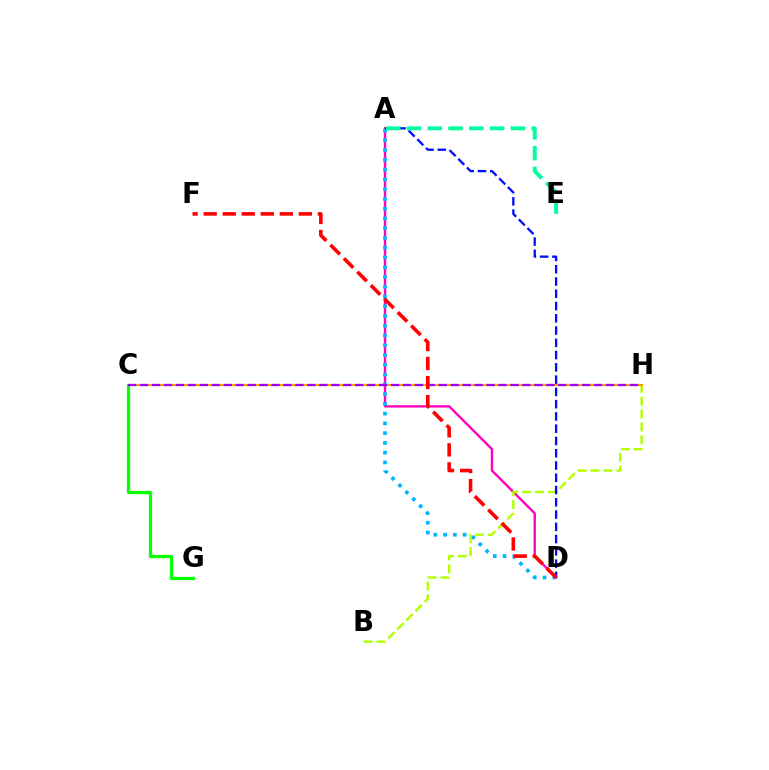{('A', 'D'): [{'color': '#ff00bd', 'line_style': 'solid', 'thickness': 1.69}, {'color': '#00b5ff', 'line_style': 'dotted', 'thickness': 2.65}, {'color': '#0010ff', 'line_style': 'dashed', 'thickness': 1.67}], ('B', 'H'): [{'color': '#b3ff00', 'line_style': 'dashed', 'thickness': 1.75}], ('C', 'G'): [{'color': '#08ff00', 'line_style': 'solid', 'thickness': 2.35}], ('C', 'H'): [{'color': '#ffa500', 'line_style': 'solid', 'thickness': 1.55}, {'color': '#9b00ff', 'line_style': 'dashed', 'thickness': 1.62}], ('D', 'F'): [{'color': '#ff0000', 'line_style': 'dashed', 'thickness': 2.59}], ('A', 'E'): [{'color': '#00ff9d', 'line_style': 'dashed', 'thickness': 2.82}]}